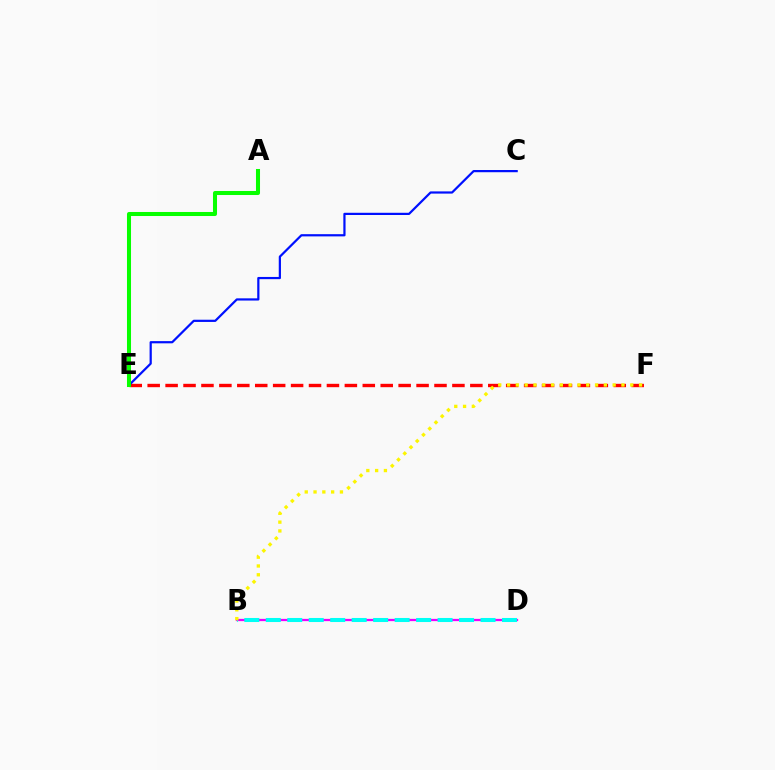{('B', 'D'): [{'color': '#ee00ff', 'line_style': 'solid', 'thickness': 1.62}, {'color': '#00fff6', 'line_style': 'dashed', 'thickness': 2.92}], ('E', 'F'): [{'color': '#ff0000', 'line_style': 'dashed', 'thickness': 2.44}], ('B', 'F'): [{'color': '#fcf500', 'line_style': 'dotted', 'thickness': 2.39}], ('C', 'E'): [{'color': '#0010ff', 'line_style': 'solid', 'thickness': 1.59}], ('A', 'E'): [{'color': '#08ff00', 'line_style': 'solid', 'thickness': 2.91}]}